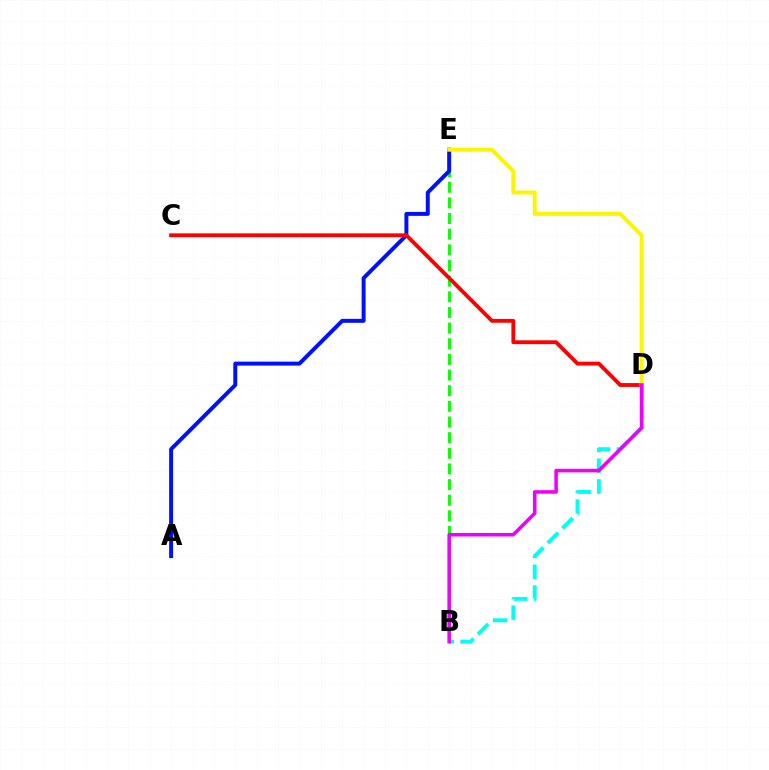{('B', 'E'): [{'color': '#08ff00', 'line_style': 'dashed', 'thickness': 2.13}], ('B', 'D'): [{'color': '#00fff6', 'line_style': 'dashed', 'thickness': 2.82}, {'color': '#ee00ff', 'line_style': 'solid', 'thickness': 2.55}], ('A', 'E'): [{'color': '#0010ff', 'line_style': 'solid', 'thickness': 2.85}], ('C', 'D'): [{'color': '#ff0000', 'line_style': 'solid', 'thickness': 2.77}], ('D', 'E'): [{'color': '#fcf500', 'line_style': 'solid', 'thickness': 2.83}]}